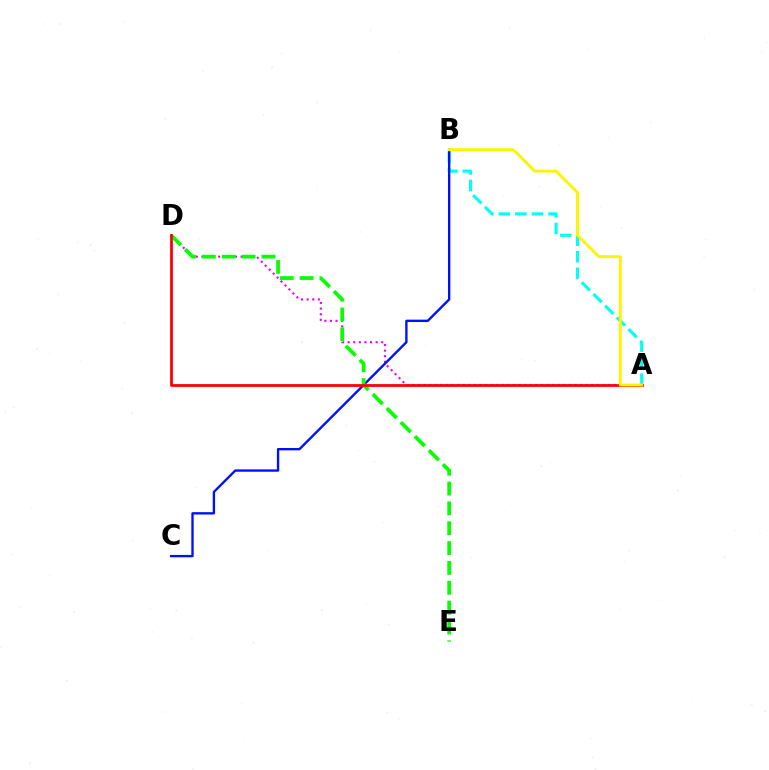{('A', 'D'): [{'color': '#ee00ff', 'line_style': 'dotted', 'thickness': 1.52}, {'color': '#ff0000', 'line_style': 'solid', 'thickness': 1.99}], ('A', 'B'): [{'color': '#00fff6', 'line_style': 'dashed', 'thickness': 2.25}, {'color': '#fcf500', 'line_style': 'solid', 'thickness': 2.09}], ('B', 'C'): [{'color': '#0010ff', 'line_style': 'solid', 'thickness': 1.7}], ('D', 'E'): [{'color': '#08ff00', 'line_style': 'dashed', 'thickness': 2.7}]}